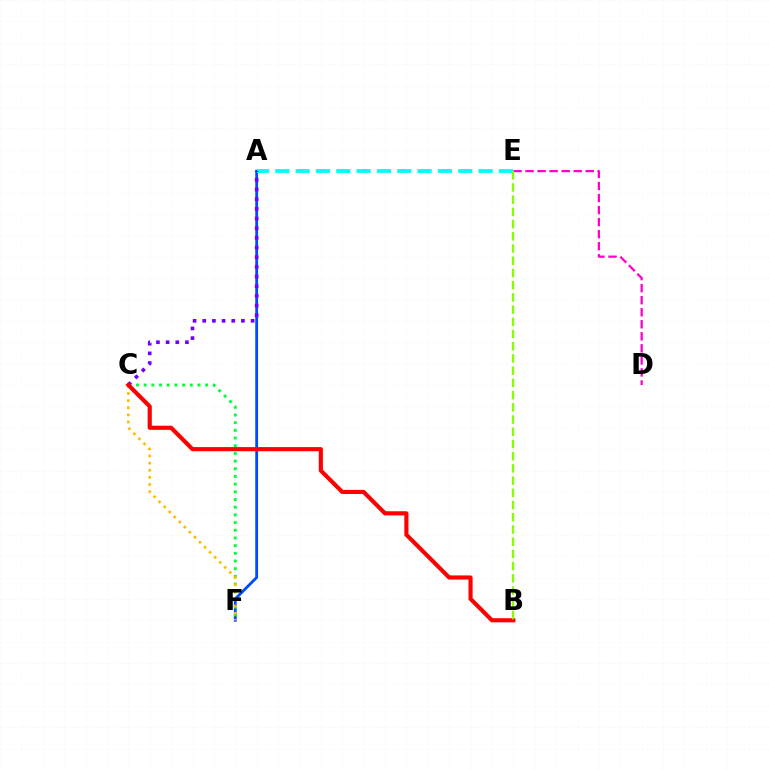{('D', 'E'): [{'color': '#ff00cf', 'line_style': 'dashed', 'thickness': 1.63}], ('A', 'F'): [{'color': '#004bff', 'line_style': 'solid', 'thickness': 2.03}], ('C', 'F'): [{'color': '#00ff39', 'line_style': 'dotted', 'thickness': 2.09}, {'color': '#ffbd00', 'line_style': 'dotted', 'thickness': 1.94}], ('A', 'E'): [{'color': '#00fff6', 'line_style': 'dashed', 'thickness': 2.76}], ('A', 'C'): [{'color': '#7200ff', 'line_style': 'dotted', 'thickness': 2.63}], ('B', 'C'): [{'color': '#ff0000', 'line_style': 'solid', 'thickness': 2.98}], ('B', 'E'): [{'color': '#84ff00', 'line_style': 'dashed', 'thickness': 1.66}]}